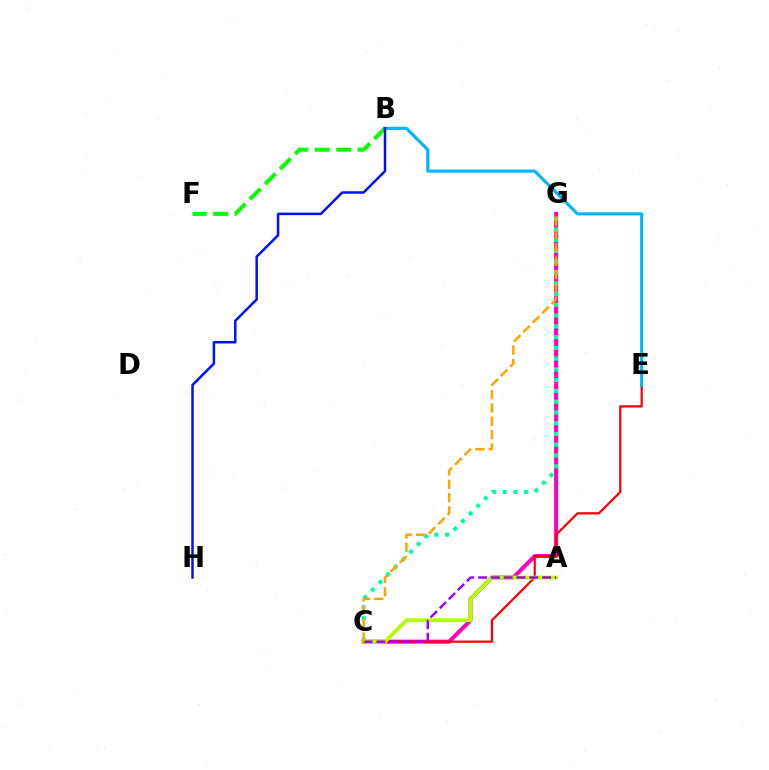{('C', 'G'): [{'color': '#ff00bd', 'line_style': 'solid', 'thickness': 2.9}, {'color': '#00ff9d', 'line_style': 'dotted', 'thickness': 2.92}, {'color': '#ffa500', 'line_style': 'dashed', 'thickness': 1.81}], ('B', 'F'): [{'color': '#08ff00', 'line_style': 'dashed', 'thickness': 2.9}], ('C', 'E'): [{'color': '#ff0000', 'line_style': 'solid', 'thickness': 1.61}], ('A', 'C'): [{'color': '#b3ff00', 'line_style': 'solid', 'thickness': 2.75}, {'color': '#9b00ff', 'line_style': 'dashed', 'thickness': 1.74}], ('B', 'E'): [{'color': '#00b5ff', 'line_style': 'solid', 'thickness': 2.25}], ('B', 'H'): [{'color': '#0010ff', 'line_style': 'solid', 'thickness': 1.8}]}